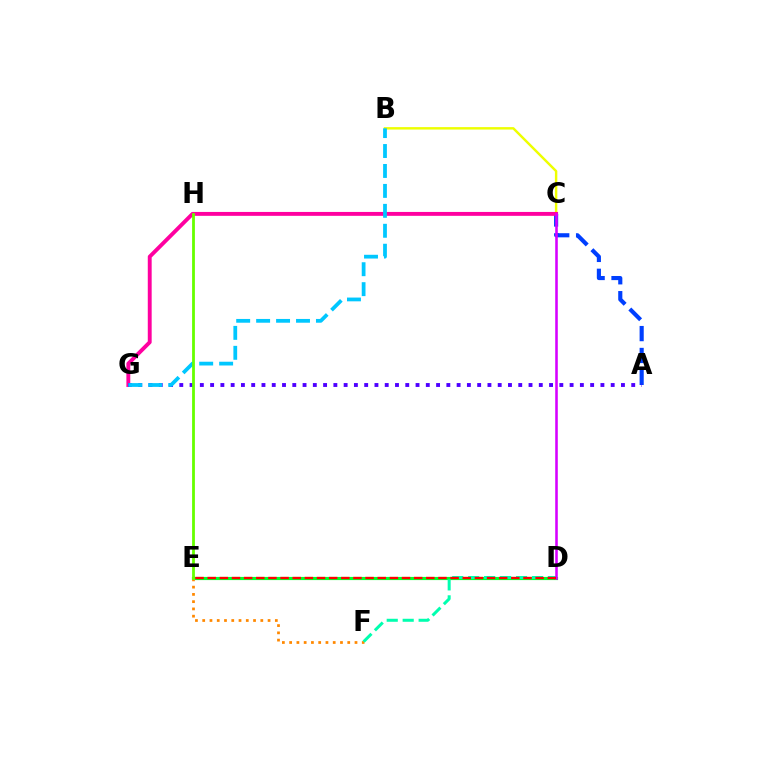{('B', 'C'): [{'color': '#eeff00', 'line_style': 'solid', 'thickness': 1.75}], ('A', 'C'): [{'color': '#003fff', 'line_style': 'dashed', 'thickness': 2.97}], ('D', 'E'): [{'color': '#00ff27', 'line_style': 'solid', 'thickness': 2.28}, {'color': '#ff0000', 'line_style': 'dashed', 'thickness': 1.65}], ('E', 'F'): [{'color': '#ff8800', 'line_style': 'dotted', 'thickness': 1.97}], ('C', 'G'): [{'color': '#ff00a0', 'line_style': 'solid', 'thickness': 2.8}], ('D', 'F'): [{'color': '#00ffaf', 'line_style': 'dashed', 'thickness': 2.17}], ('A', 'G'): [{'color': '#4f00ff', 'line_style': 'dotted', 'thickness': 2.79}], ('B', 'G'): [{'color': '#00c7ff', 'line_style': 'dashed', 'thickness': 2.71}], ('C', 'D'): [{'color': '#d600ff', 'line_style': 'solid', 'thickness': 1.85}], ('E', 'H'): [{'color': '#66ff00', 'line_style': 'solid', 'thickness': 2.01}]}